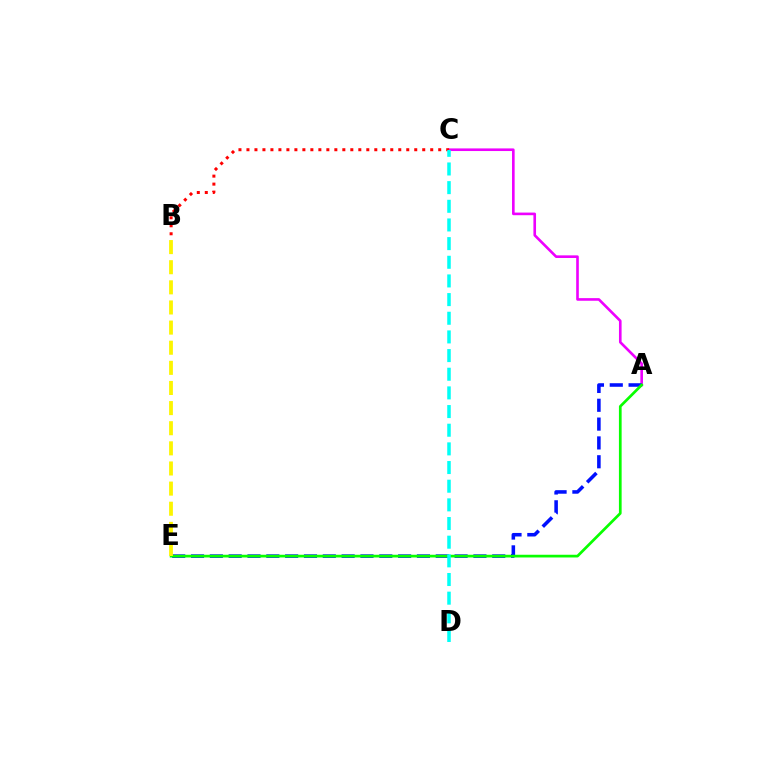{('A', 'C'): [{'color': '#ee00ff', 'line_style': 'solid', 'thickness': 1.89}], ('A', 'E'): [{'color': '#0010ff', 'line_style': 'dashed', 'thickness': 2.56}, {'color': '#08ff00', 'line_style': 'solid', 'thickness': 1.95}], ('B', 'E'): [{'color': '#fcf500', 'line_style': 'dashed', 'thickness': 2.73}], ('B', 'C'): [{'color': '#ff0000', 'line_style': 'dotted', 'thickness': 2.17}], ('C', 'D'): [{'color': '#00fff6', 'line_style': 'dashed', 'thickness': 2.54}]}